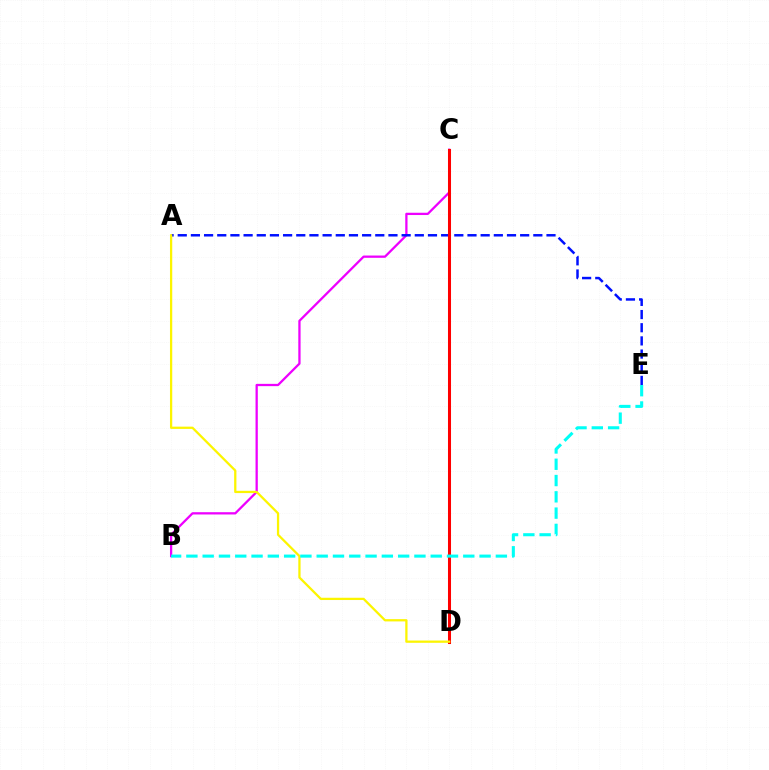{('B', 'C'): [{'color': '#ee00ff', 'line_style': 'solid', 'thickness': 1.64}], ('A', 'E'): [{'color': '#0010ff', 'line_style': 'dashed', 'thickness': 1.79}], ('C', 'D'): [{'color': '#08ff00', 'line_style': 'solid', 'thickness': 2.01}, {'color': '#ff0000', 'line_style': 'solid', 'thickness': 2.19}], ('A', 'D'): [{'color': '#fcf500', 'line_style': 'solid', 'thickness': 1.63}], ('B', 'E'): [{'color': '#00fff6', 'line_style': 'dashed', 'thickness': 2.21}]}